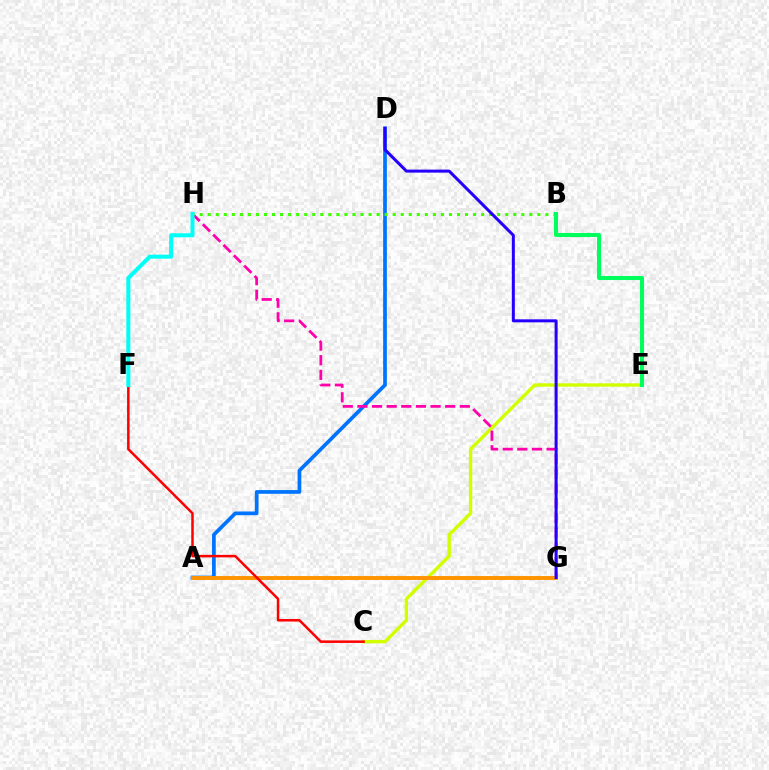{('C', 'E'): [{'color': '#d1ff00', 'line_style': 'solid', 'thickness': 2.45}], ('A', 'D'): [{'color': '#0074ff', 'line_style': 'solid', 'thickness': 2.67}], ('A', 'G'): [{'color': '#b900ff', 'line_style': 'solid', 'thickness': 1.63}, {'color': '#ff9400', 'line_style': 'solid', 'thickness': 2.82}], ('G', 'H'): [{'color': '#ff00ac', 'line_style': 'dashed', 'thickness': 1.99}], ('B', 'H'): [{'color': '#3dff00', 'line_style': 'dotted', 'thickness': 2.18}], ('C', 'F'): [{'color': '#ff0000', 'line_style': 'solid', 'thickness': 1.81}], ('D', 'G'): [{'color': '#2500ff', 'line_style': 'solid', 'thickness': 2.17}], ('B', 'E'): [{'color': '#00ff5c', 'line_style': 'solid', 'thickness': 2.92}], ('F', 'H'): [{'color': '#00fff6', 'line_style': 'solid', 'thickness': 2.89}]}